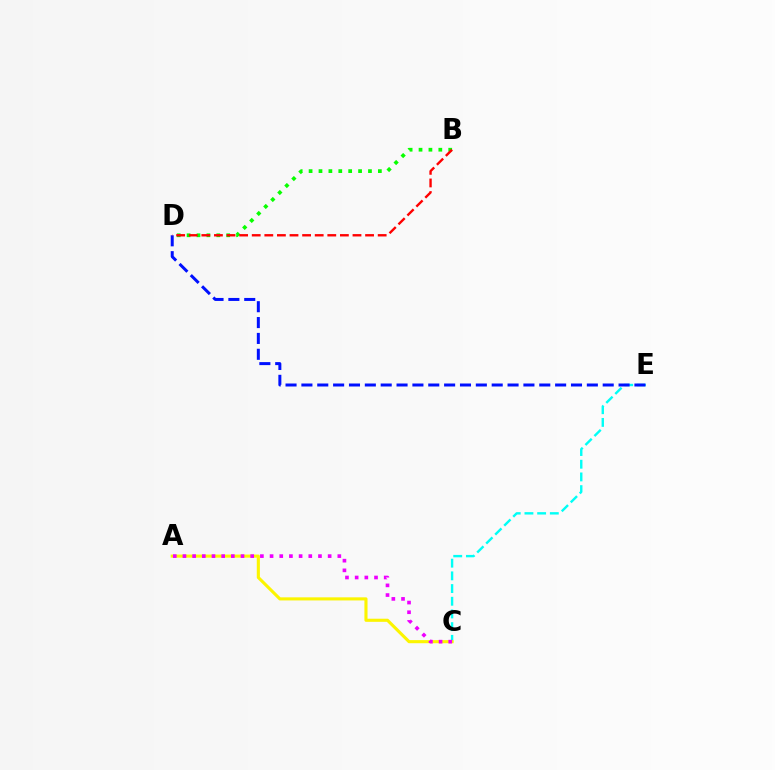{('B', 'D'): [{'color': '#08ff00', 'line_style': 'dotted', 'thickness': 2.69}, {'color': '#ff0000', 'line_style': 'dashed', 'thickness': 1.71}], ('C', 'E'): [{'color': '#00fff6', 'line_style': 'dashed', 'thickness': 1.72}], ('D', 'E'): [{'color': '#0010ff', 'line_style': 'dashed', 'thickness': 2.15}], ('A', 'C'): [{'color': '#fcf500', 'line_style': 'solid', 'thickness': 2.23}, {'color': '#ee00ff', 'line_style': 'dotted', 'thickness': 2.63}]}